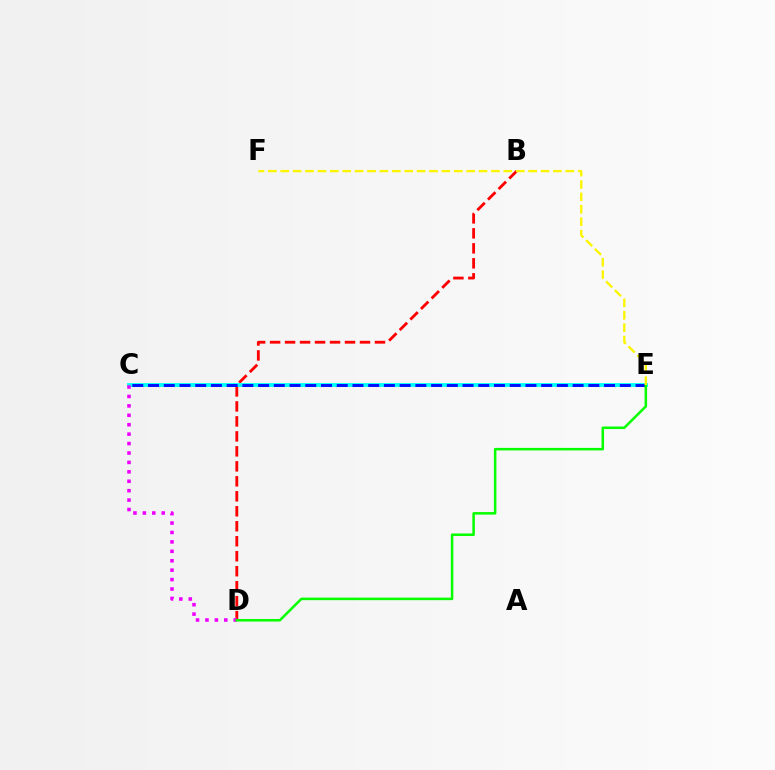{('B', 'D'): [{'color': '#ff0000', 'line_style': 'dashed', 'thickness': 2.04}], ('C', 'E'): [{'color': '#00fff6', 'line_style': 'solid', 'thickness': 2.75}, {'color': '#0010ff', 'line_style': 'dashed', 'thickness': 2.14}], ('C', 'D'): [{'color': '#ee00ff', 'line_style': 'dotted', 'thickness': 2.56}], ('D', 'E'): [{'color': '#08ff00', 'line_style': 'solid', 'thickness': 1.82}], ('E', 'F'): [{'color': '#fcf500', 'line_style': 'dashed', 'thickness': 1.68}]}